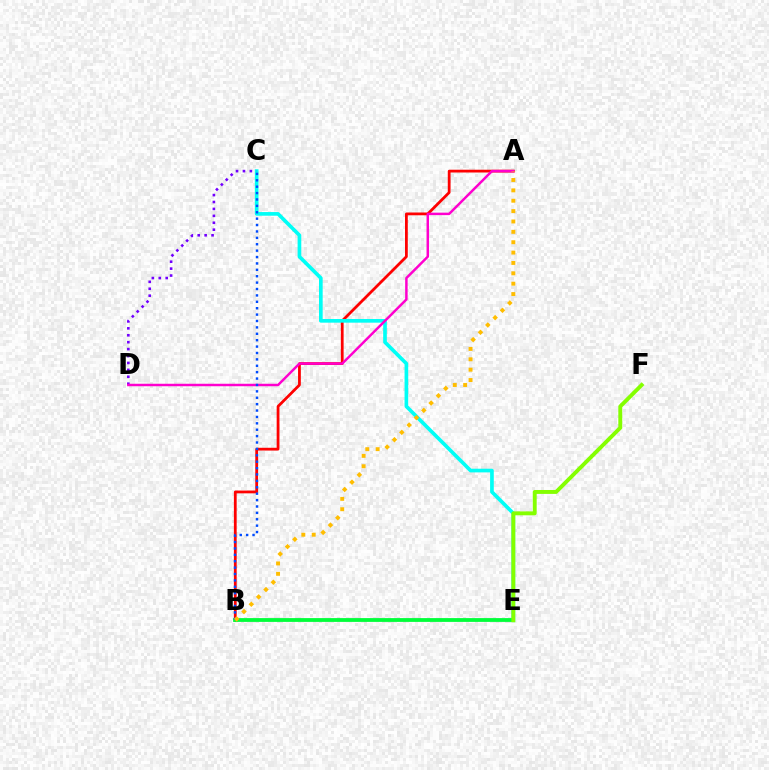{('A', 'B'): [{'color': '#ff0000', 'line_style': 'solid', 'thickness': 2.0}, {'color': '#ffbd00', 'line_style': 'dotted', 'thickness': 2.82}], ('C', 'E'): [{'color': '#00fff6', 'line_style': 'solid', 'thickness': 2.64}], ('C', 'D'): [{'color': '#7200ff', 'line_style': 'dotted', 'thickness': 1.88}], ('B', 'E'): [{'color': '#00ff39', 'line_style': 'solid', 'thickness': 2.74}], ('E', 'F'): [{'color': '#84ff00', 'line_style': 'solid', 'thickness': 2.82}], ('A', 'D'): [{'color': '#ff00cf', 'line_style': 'solid', 'thickness': 1.78}], ('B', 'C'): [{'color': '#004bff', 'line_style': 'dotted', 'thickness': 1.74}]}